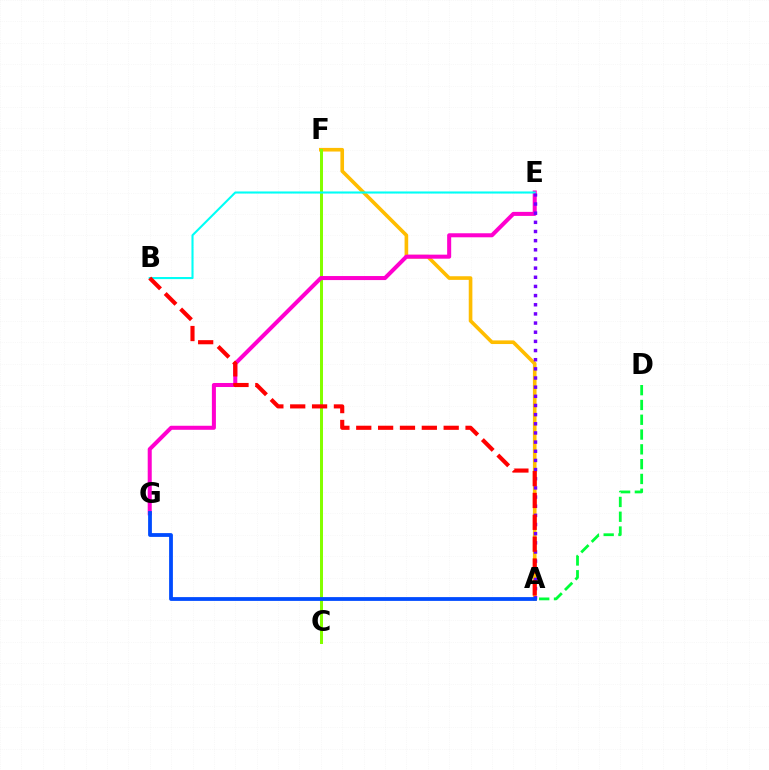{('A', 'F'): [{'color': '#ffbd00', 'line_style': 'solid', 'thickness': 2.62}], ('C', 'F'): [{'color': '#84ff00', 'line_style': 'solid', 'thickness': 2.17}], ('E', 'G'): [{'color': '#ff00cf', 'line_style': 'solid', 'thickness': 2.9}], ('B', 'E'): [{'color': '#00fff6', 'line_style': 'solid', 'thickness': 1.51}], ('A', 'E'): [{'color': '#7200ff', 'line_style': 'dotted', 'thickness': 2.49}], ('A', 'G'): [{'color': '#004bff', 'line_style': 'solid', 'thickness': 2.73}], ('A', 'B'): [{'color': '#ff0000', 'line_style': 'dashed', 'thickness': 2.97}], ('A', 'D'): [{'color': '#00ff39', 'line_style': 'dashed', 'thickness': 2.01}]}